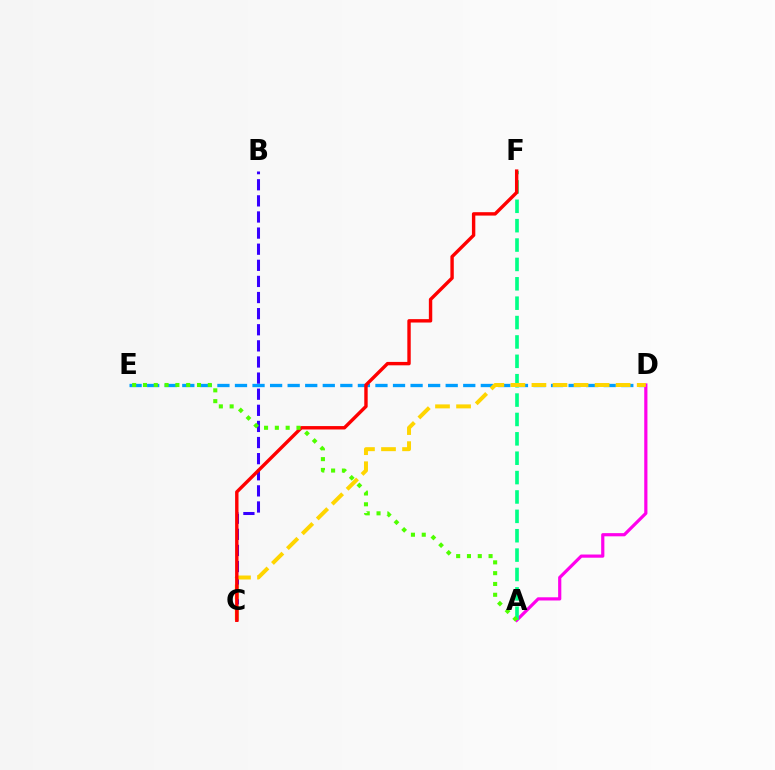{('D', 'E'): [{'color': '#009eff', 'line_style': 'dashed', 'thickness': 2.39}], ('B', 'C'): [{'color': '#3700ff', 'line_style': 'dashed', 'thickness': 2.19}], ('A', 'D'): [{'color': '#ff00ed', 'line_style': 'solid', 'thickness': 2.3}], ('A', 'F'): [{'color': '#00ff86', 'line_style': 'dashed', 'thickness': 2.63}], ('C', 'D'): [{'color': '#ffd500', 'line_style': 'dashed', 'thickness': 2.86}], ('C', 'F'): [{'color': '#ff0000', 'line_style': 'solid', 'thickness': 2.45}], ('A', 'E'): [{'color': '#4fff00', 'line_style': 'dotted', 'thickness': 2.94}]}